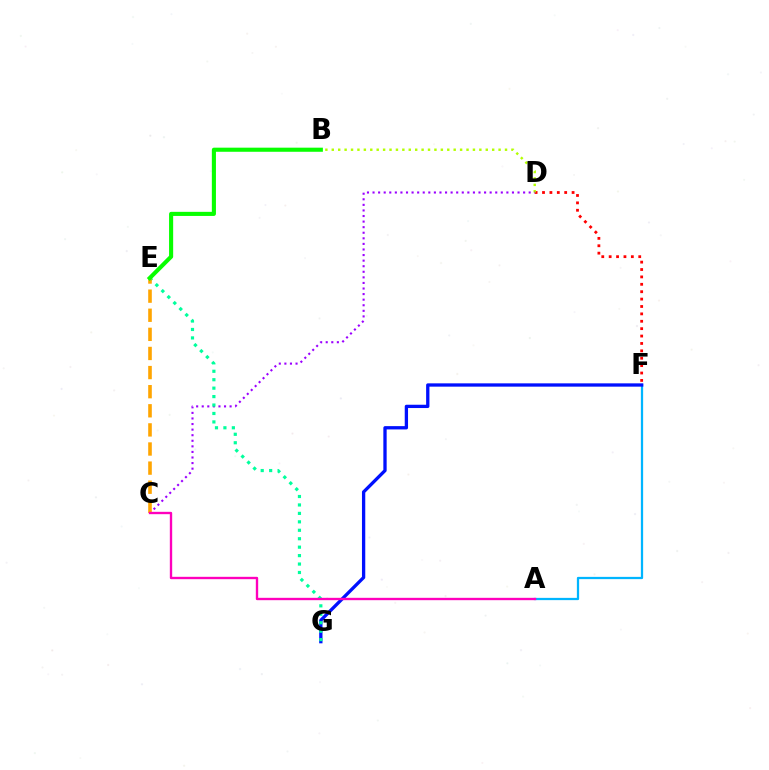{('D', 'F'): [{'color': '#ff0000', 'line_style': 'dotted', 'thickness': 2.01}], ('A', 'F'): [{'color': '#00b5ff', 'line_style': 'solid', 'thickness': 1.63}], ('B', 'D'): [{'color': '#b3ff00', 'line_style': 'dotted', 'thickness': 1.74}], ('F', 'G'): [{'color': '#0010ff', 'line_style': 'solid', 'thickness': 2.38}], ('C', 'D'): [{'color': '#9b00ff', 'line_style': 'dotted', 'thickness': 1.52}], ('E', 'G'): [{'color': '#00ff9d', 'line_style': 'dotted', 'thickness': 2.29}], ('C', 'E'): [{'color': '#ffa500', 'line_style': 'dashed', 'thickness': 2.6}], ('A', 'C'): [{'color': '#ff00bd', 'line_style': 'solid', 'thickness': 1.7}], ('B', 'E'): [{'color': '#08ff00', 'line_style': 'solid', 'thickness': 2.95}]}